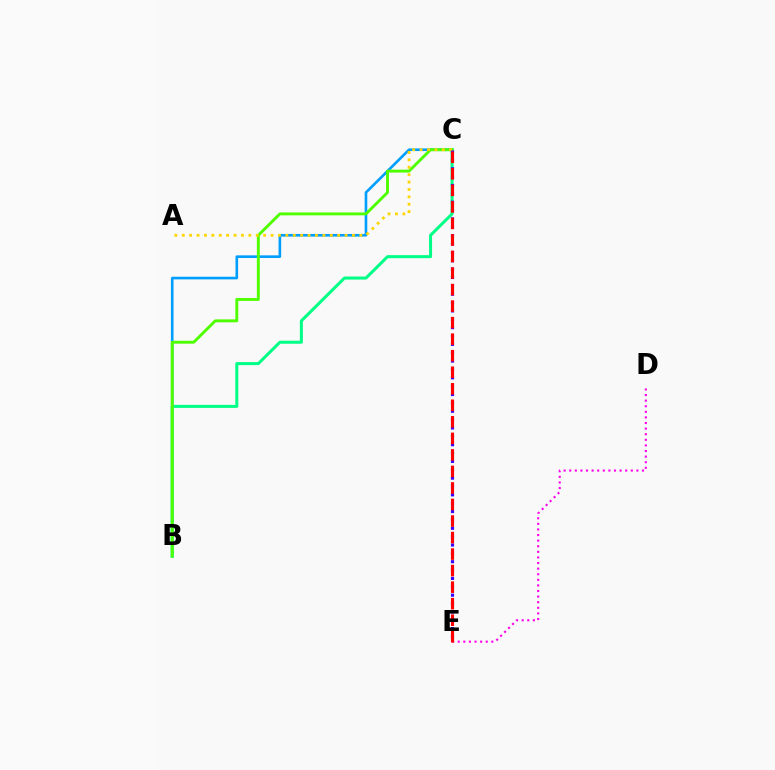{('B', 'C'): [{'color': '#009eff', 'line_style': 'solid', 'thickness': 1.89}, {'color': '#00ff86', 'line_style': 'solid', 'thickness': 2.18}, {'color': '#4fff00', 'line_style': 'solid', 'thickness': 2.09}], ('D', 'E'): [{'color': '#ff00ed', 'line_style': 'dotted', 'thickness': 1.52}], ('A', 'C'): [{'color': '#ffd500', 'line_style': 'dotted', 'thickness': 2.01}], ('C', 'E'): [{'color': '#3700ff', 'line_style': 'dotted', 'thickness': 2.27}, {'color': '#ff0000', 'line_style': 'dashed', 'thickness': 2.25}]}